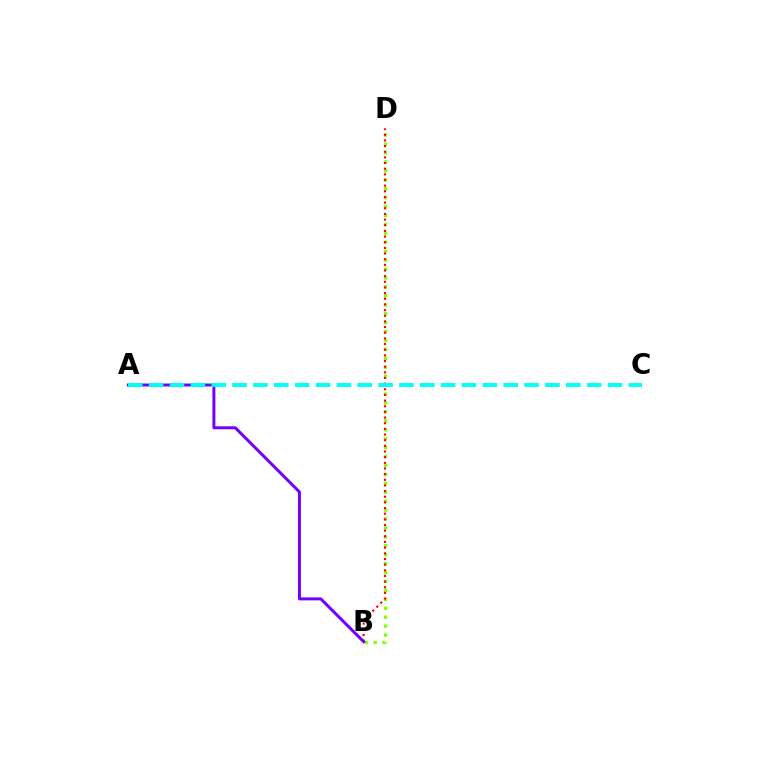{('B', 'D'): [{'color': '#84ff00', 'line_style': 'dotted', 'thickness': 2.43}, {'color': '#ff0000', 'line_style': 'dotted', 'thickness': 1.54}], ('A', 'B'): [{'color': '#7200ff', 'line_style': 'solid', 'thickness': 2.14}], ('A', 'C'): [{'color': '#00fff6', 'line_style': 'dashed', 'thickness': 2.83}]}